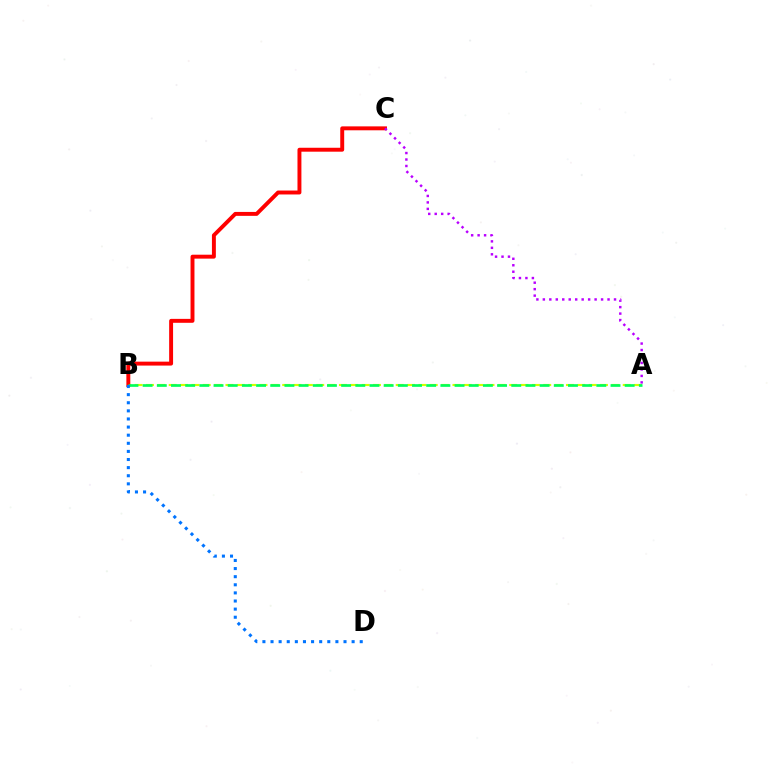{('A', 'B'): [{'color': '#d1ff00', 'line_style': 'dashed', 'thickness': 1.54}, {'color': '#00ff5c', 'line_style': 'dashed', 'thickness': 1.93}], ('B', 'C'): [{'color': '#ff0000', 'line_style': 'solid', 'thickness': 2.83}], ('B', 'D'): [{'color': '#0074ff', 'line_style': 'dotted', 'thickness': 2.2}], ('A', 'C'): [{'color': '#b900ff', 'line_style': 'dotted', 'thickness': 1.76}]}